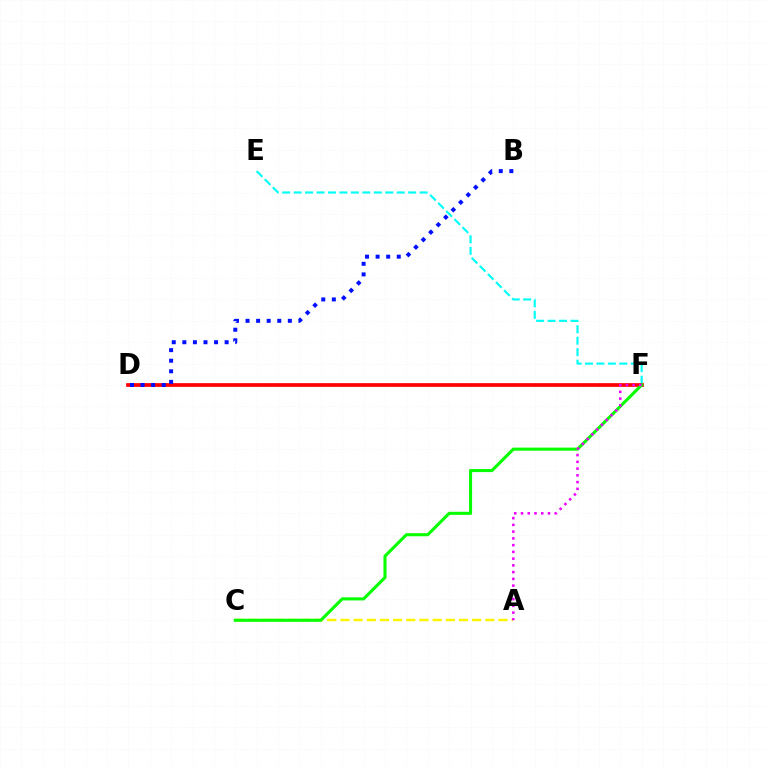{('A', 'C'): [{'color': '#fcf500', 'line_style': 'dashed', 'thickness': 1.79}], ('E', 'F'): [{'color': '#00fff6', 'line_style': 'dashed', 'thickness': 1.56}], ('D', 'F'): [{'color': '#ff0000', 'line_style': 'solid', 'thickness': 2.67}], ('C', 'F'): [{'color': '#08ff00', 'line_style': 'solid', 'thickness': 2.22}], ('A', 'F'): [{'color': '#ee00ff', 'line_style': 'dotted', 'thickness': 1.83}], ('B', 'D'): [{'color': '#0010ff', 'line_style': 'dotted', 'thickness': 2.87}]}